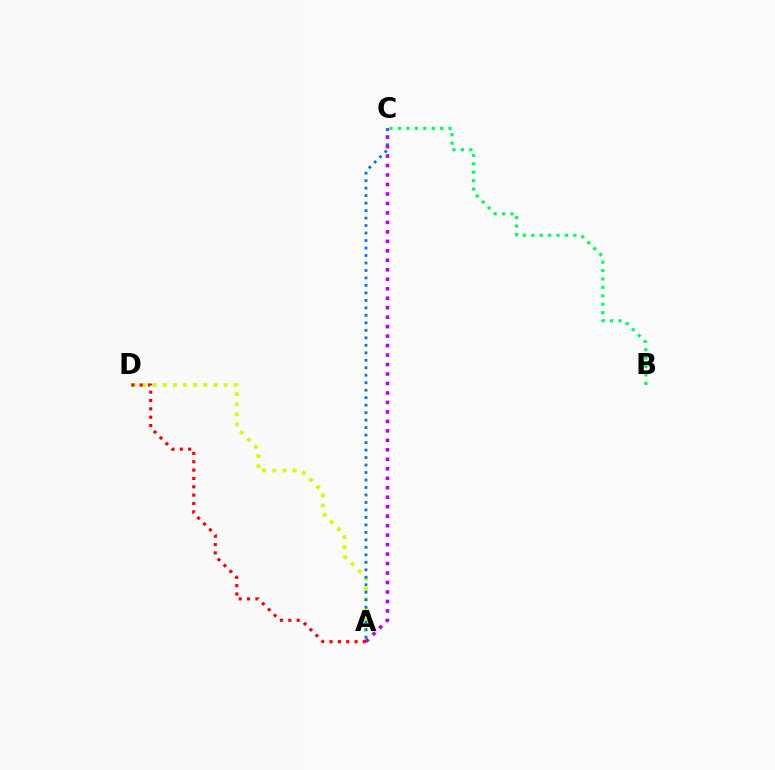{('A', 'D'): [{'color': '#d1ff00', 'line_style': 'dotted', 'thickness': 2.76}, {'color': '#ff0000', 'line_style': 'dotted', 'thickness': 2.27}], ('B', 'C'): [{'color': '#00ff5c', 'line_style': 'dotted', 'thickness': 2.29}], ('A', 'C'): [{'color': '#0074ff', 'line_style': 'dotted', 'thickness': 2.03}, {'color': '#b900ff', 'line_style': 'dotted', 'thickness': 2.57}]}